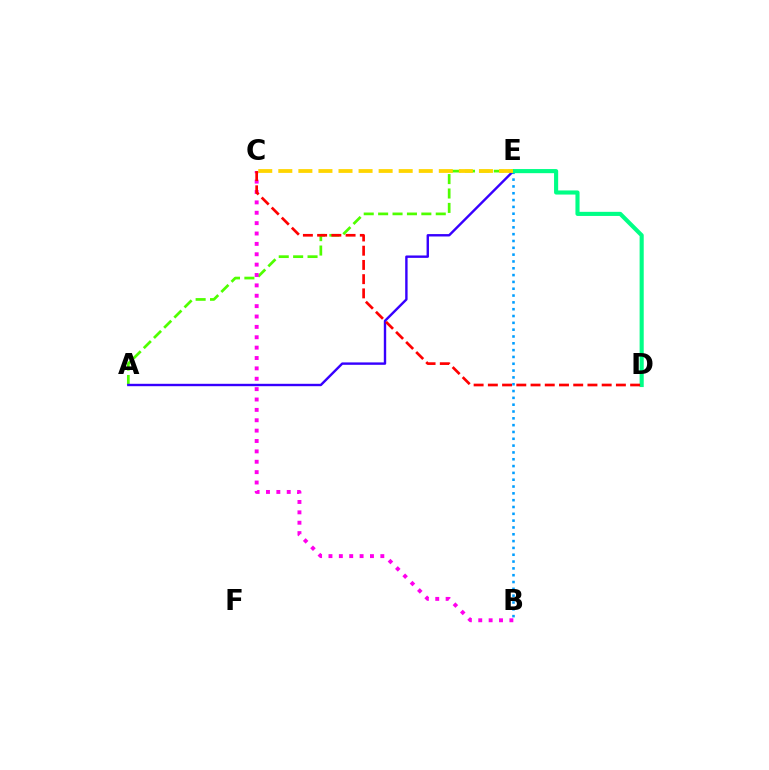{('B', 'E'): [{'color': '#009eff', 'line_style': 'dotted', 'thickness': 1.85}], ('A', 'E'): [{'color': '#4fff00', 'line_style': 'dashed', 'thickness': 1.96}, {'color': '#3700ff', 'line_style': 'solid', 'thickness': 1.73}], ('D', 'E'): [{'color': '#00ff86', 'line_style': 'solid', 'thickness': 2.96}], ('B', 'C'): [{'color': '#ff00ed', 'line_style': 'dotted', 'thickness': 2.82}], ('C', 'D'): [{'color': '#ff0000', 'line_style': 'dashed', 'thickness': 1.93}], ('C', 'E'): [{'color': '#ffd500', 'line_style': 'dashed', 'thickness': 2.73}]}